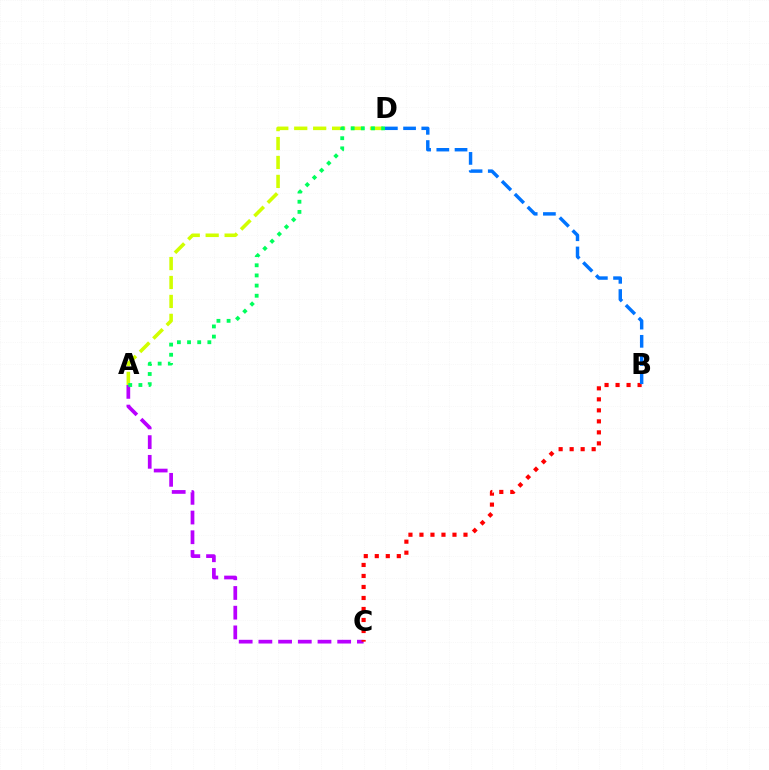{('A', 'C'): [{'color': '#b900ff', 'line_style': 'dashed', 'thickness': 2.68}], ('B', 'C'): [{'color': '#ff0000', 'line_style': 'dotted', 'thickness': 2.99}], ('A', 'D'): [{'color': '#d1ff00', 'line_style': 'dashed', 'thickness': 2.57}, {'color': '#00ff5c', 'line_style': 'dotted', 'thickness': 2.76}], ('B', 'D'): [{'color': '#0074ff', 'line_style': 'dashed', 'thickness': 2.47}]}